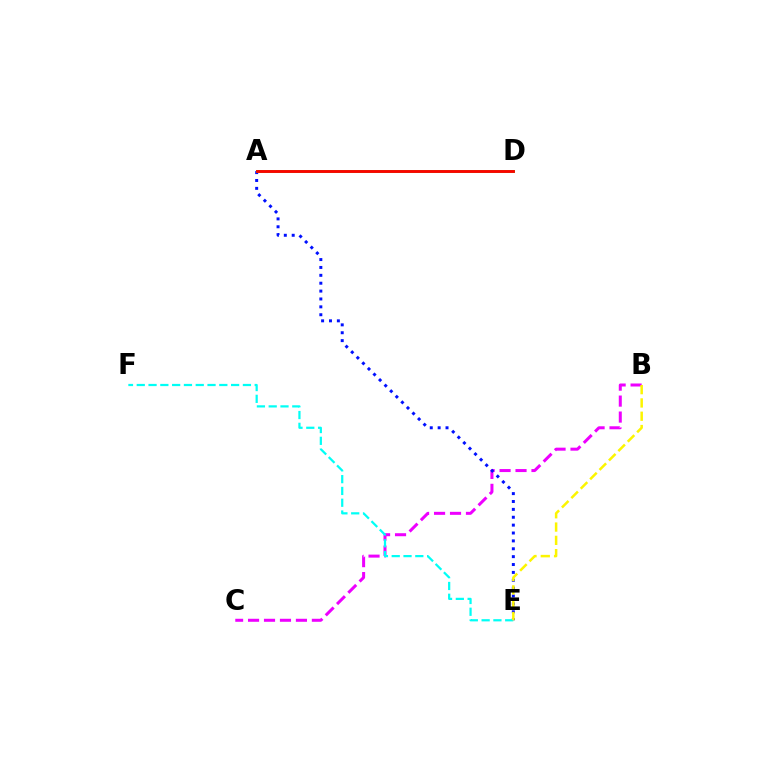{('B', 'C'): [{'color': '#ee00ff', 'line_style': 'dashed', 'thickness': 2.17}], ('A', 'E'): [{'color': '#0010ff', 'line_style': 'dotted', 'thickness': 2.14}], ('E', 'F'): [{'color': '#00fff6', 'line_style': 'dashed', 'thickness': 1.6}], ('A', 'D'): [{'color': '#08ff00', 'line_style': 'solid', 'thickness': 2.02}, {'color': '#ff0000', 'line_style': 'solid', 'thickness': 2.04}], ('B', 'E'): [{'color': '#fcf500', 'line_style': 'dashed', 'thickness': 1.81}]}